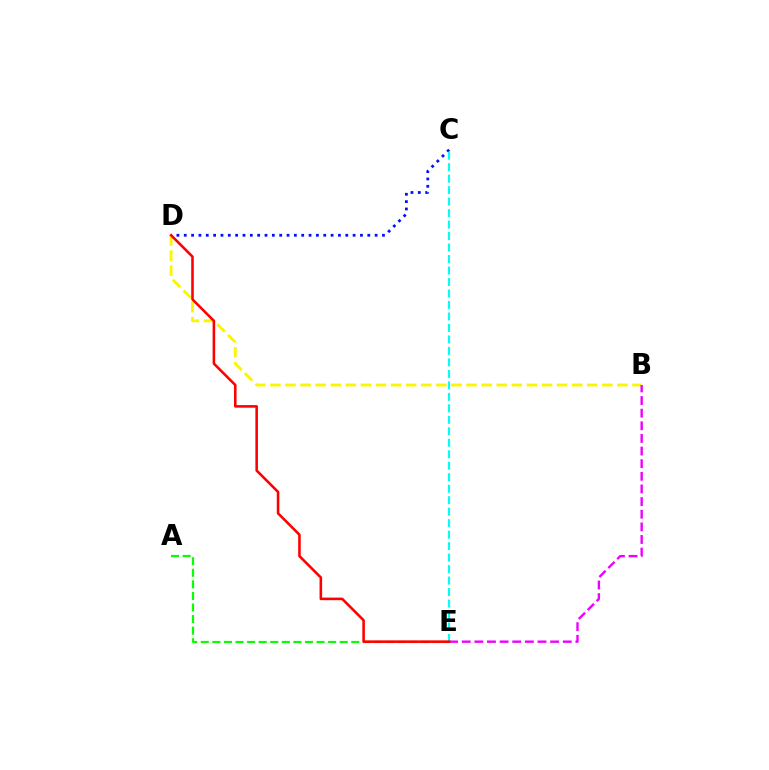{('A', 'E'): [{'color': '#08ff00', 'line_style': 'dashed', 'thickness': 1.57}], ('B', 'D'): [{'color': '#fcf500', 'line_style': 'dashed', 'thickness': 2.05}], ('C', 'D'): [{'color': '#0010ff', 'line_style': 'dotted', 'thickness': 1.99}], ('B', 'E'): [{'color': '#ee00ff', 'line_style': 'dashed', 'thickness': 1.72}], ('C', 'E'): [{'color': '#00fff6', 'line_style': 'dashed', 'thickness': 1.56}], ('D', 'E'): [{'color': '#ff0000', 'line_style': 'solid', 'thickness': 1.86}]}